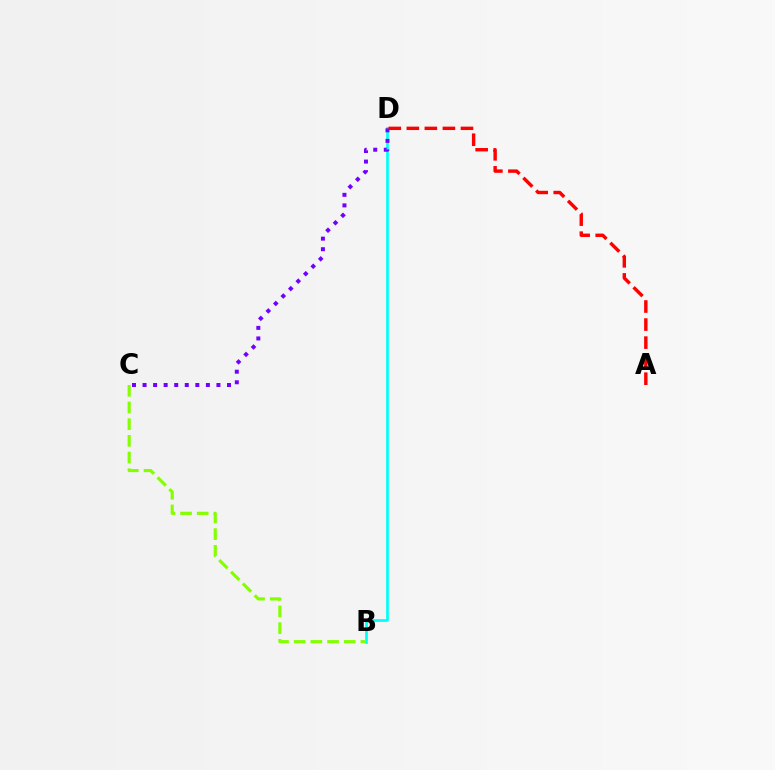{('B', 'D'): [{'color': '#00fff6', 'line_style': 'solid', 'thickness': 1.95}], ('C', 'D'): [{'color': '#7200ff', 'line_style': 'dotted', 'thickness': 2.87}], ('A', 'D'): [{'color': '#ff0000', 'line_style': 'dashed', 'thickness': 2.45}], ('B', 'C'): [{'color': '#84ff00', 'line_style': 'dashed', 'thickness': 2.27}]}